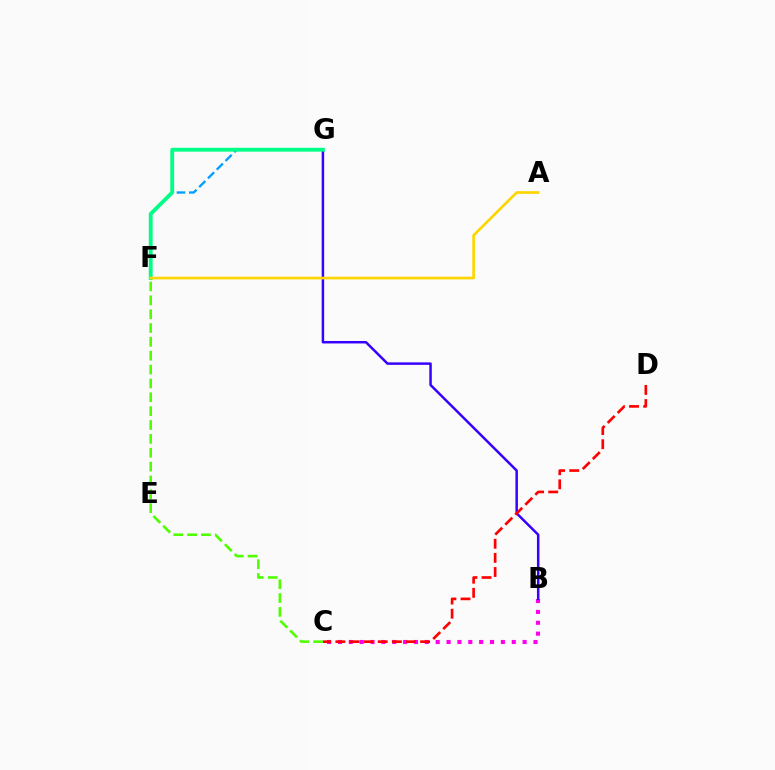{('B', 'C'): [{'color': '#ff00ed', 'line_style': 'dotted', 'thickness': 2.95}], ('F', 'G'): [{'color': '#009eff', 'line_style': 'dashed', 'thickness': 1.68}, {'color': '#00ff86', 'line_style': 'solid', 'thickness': 2.77}], ('B', 'G'): [{'color': '#3700ff', 'line_style': 'solid', 'thickness': 1.79}], ('C', 'D'): [{'color': '#ff0000', 'line_style': 'dashed', 'thickness': 1.92}], ('C', 'F'): [{'color': '#4fff00', 'line_style': 'dashed', 'thickness': 1.88}], ('A', 'F'): [{'color': '#ffd500', 'line_style': 'solid', 'thickness': 1.91}]}